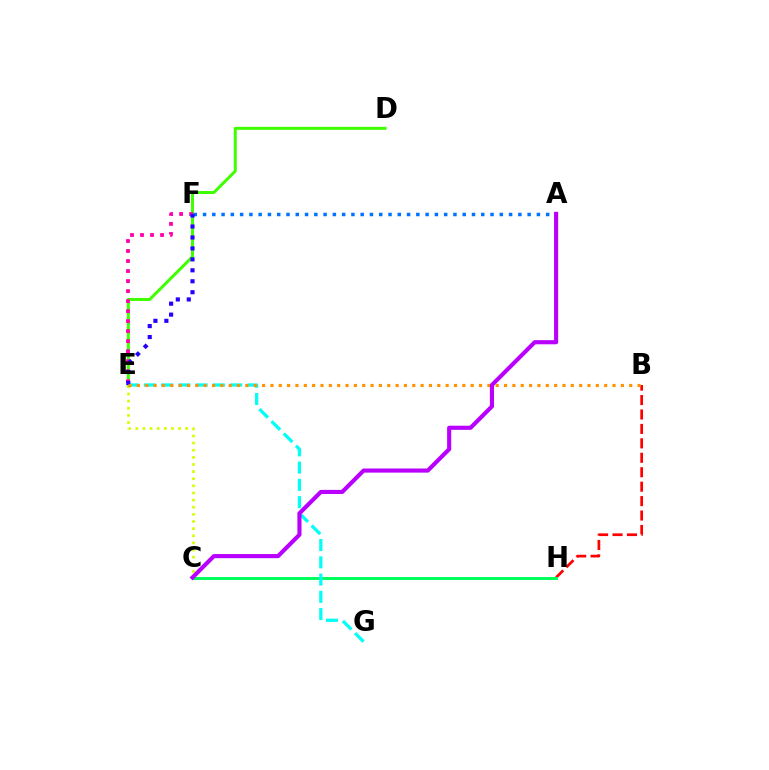{('D', 'E'): [{'color': '#3dff00', 'line_style': 'solid', 'thickness': 2.15}], ('A', 'F'): [{'color': '#0074ff', 'line_style': 'dotted', 'thickness': 2.52}], ('C', 'E'): [{'color': '#d1ff00', 'line_style': 'dotted', 'thickness': 1.94}], ('B', 'H'): [{'color': '#ff0000', 'line_style': 'dashed', 'thickness': 1.96}], ('C', 'H'): [{'color': '#00ff5c', 'line_style': 'solid', 'thickness': 2.15}], ('E', 'G'): [{'color': '#00fff6', 'line_style': 'dashed', 'thickness': 2.35}], ('E', 'F'): [{'color': '#ff00ac', 'line_style': 'dotted', 'thickness': 2.72}, {'color': '#2500ff', 'line_style': 'dotted', 'thickness': 2.98}], ('B', 'E'): [{'color': '#ff9400', 'line_style': 'dotted', 'thickness': 2.27}], ('A', 'C'): [{'color': '#b900ff', 'line_style': 'solid', 'thickness': 2.97}]}